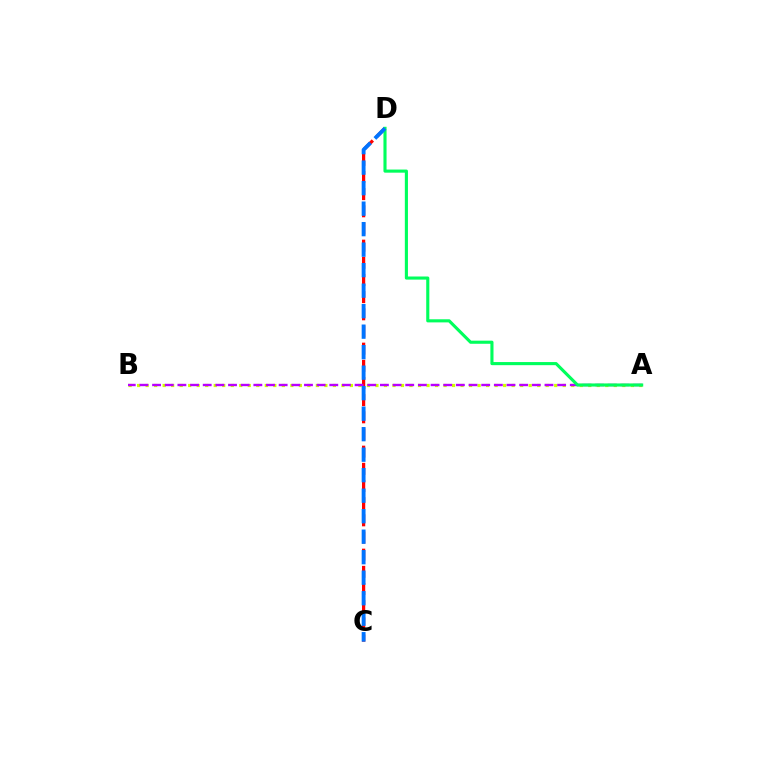{('A', 'B'): [{'color': '#d1ff00', 'line_style': 'dotted', 'thickness': 2.31}, {'color': '#b900ff', 'line_style': 'dashed', 'thickness': 1.72}], ('C', 'D'): [{'color': '#ff0000', 'line_style': 'dashed', 'thickness': 2.33}, {'color': '#0074ff', 'line_style': 'dashed', 'thickness': 2.79}], ('A', 'D'): [{'color': '#00ff5c', 'line_style': 'solid', 'thickness': 2.24}]}